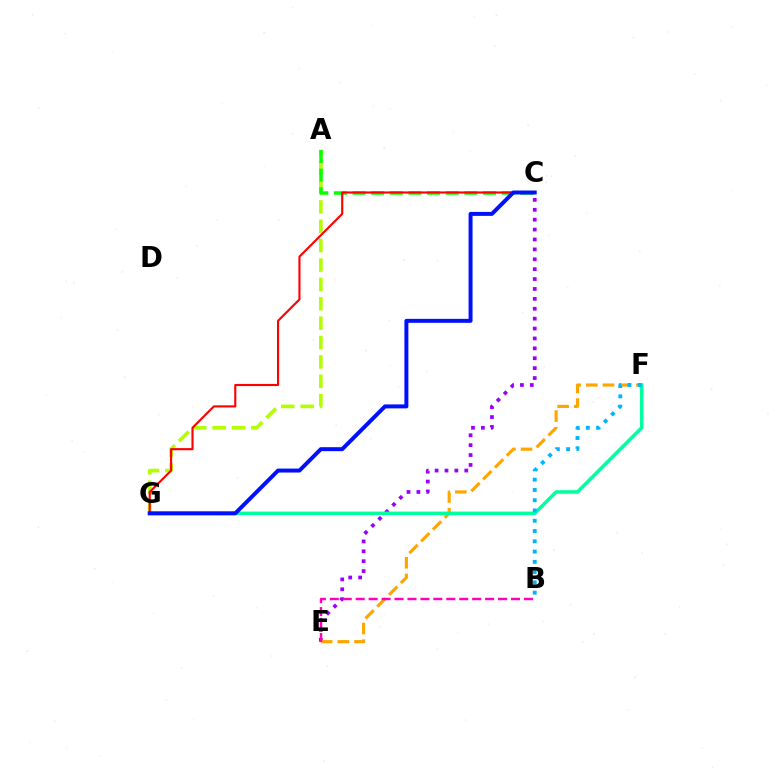{('C', 'E'): [{'color': '#9b00ff', 'line_style': 'dotted', 'thickness': 2.69}], ('A', 'G'): [{'color': '#b3ff00', 'line_style': 'dashed', 'thickness': 2.63}], ('E', 'F'): [{'color': '#ffa500', 'line_style': 'dashed', 'thickness': 2.27}], ('A', 'C'): [{'color': '#08ff00', 'line_style': 'dashed', 'thickness': 2.53}], ('F', 'G'): [{'color': '#00ff9d', 'line_style': 'solid', 'thickness': 2.52}], ('C', 'G'): [{'color': '#ff0000', 'line_style': 'solid', 'thickness': 1.53}, {'color': '#0010ff', 'line_style': 'solid', 'thickness': 2.86}], ('B', 'F'): [{'color': '#00b5ff', 'line_style': 'dotted', 'thickness': 2.79}], ('B', 'E'): [{'color': '#ff00bd', 'line_style': 'dashed', 'thickness': 1.76}]}